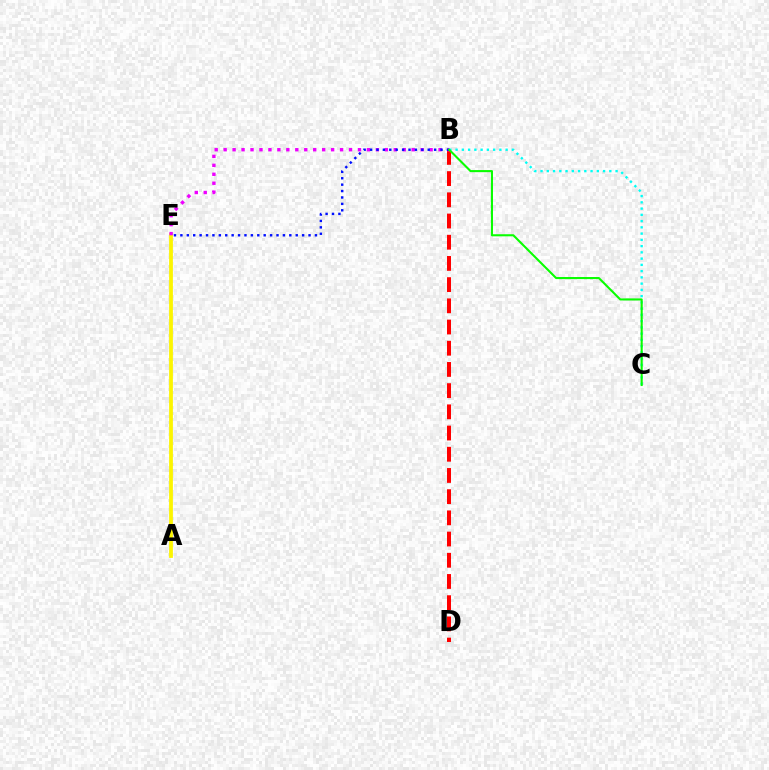{('A', 'E'): [{'color': '#fcf500', 'line_style': 'solid', 'thickness': 2.72}], ('B', 'D'): [{'color': '#ff0000', 'line_style': 'dashed', 'thickness': 2.88}], ('B', 'E'): [{'color': '#ee00ff', 'line_style': 'dotted', 'thickness': 2.43}, {'color': '#0010ff', 'line_style': 'dotted', 'thickness': 1.74}], ('B', 'C'): [{'color': '#00fff6', 'line_style': 'dotted', 'thickness': 1.7}, {'color': '#08ff00', 'line_style': 'solid', 'thickness': 1.5}]}